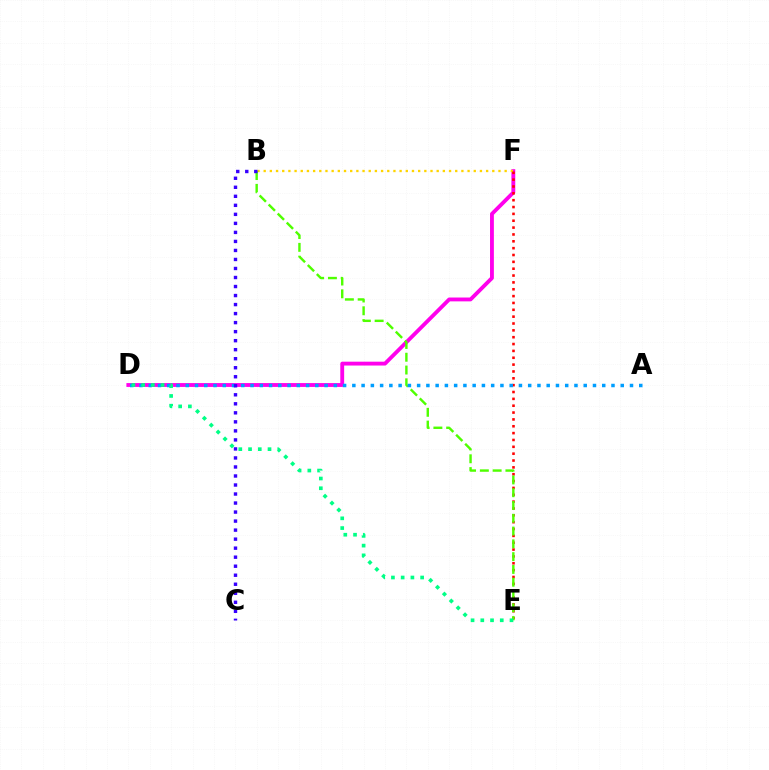{('D', 'F'): [{'color': '#ff00ed', 'line_style': 'solid', 'thickness': 2.77}], ('B', 'F'): [{'color': '#ffd500', 'line_style': 'dotted', 'thickness': 1.68}], ('E', 'F'): [{'color': '#ff0000', 'line_style': 'dotted', 'thickness': 1.86}], ('B', 'E'): [{'color': '#4fff00', 'line_style': 'dashed', 'thickness': 1.74}], ('A', 'D'): [{'color': '#009eff', 'line_style': 'dotted', 'thickness': 2.51}], ('B', 'C'): [{'color': '#3700ff', 'line_style': 'dotted', 'thickness': 2.45}], ('D', 'E'): [{'color': '#00ff86', 'line_style': 'dotted', 'thickness': 2.64}]}